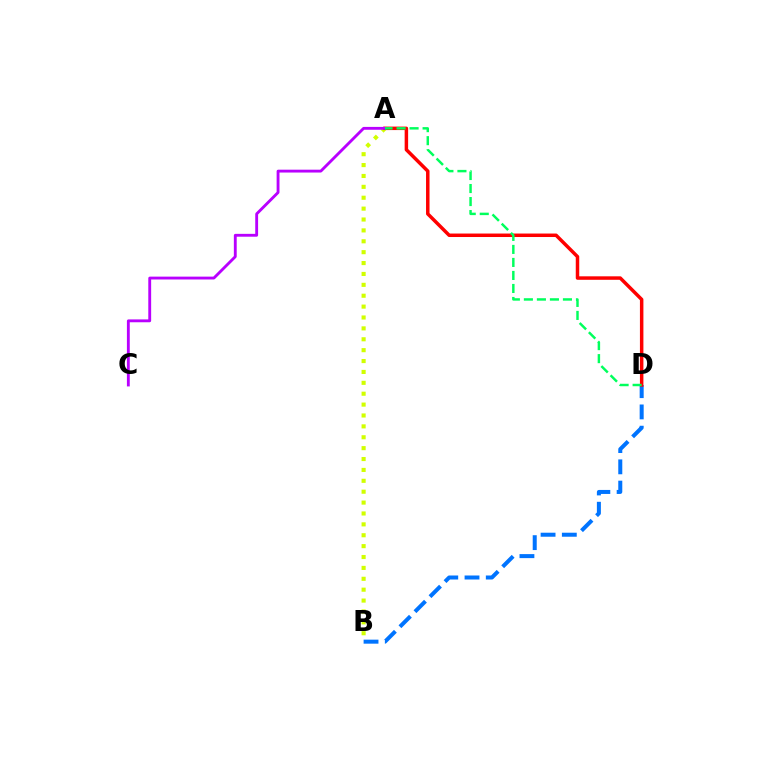{('A', 'B'): [{'color': '#d1ff00', 'line_style': 'dotted', 'thickness': 2.96}], ('B', 'D'): [{'color': '#0074ff', 'line_style': 'dashed', 'thickness': 2.89}], ('A', 'D'): [{'color': '#ff0000', 'line_style': 'solid', 'thickness': 2.51}, {'color': '#00ff5c', 'line_style': 'dashed', 'thickness': 1.77}], ('A', 'C'): [{'color': '#b900ff', 'line_style': 'solid', 'thickness': 2.06}]}